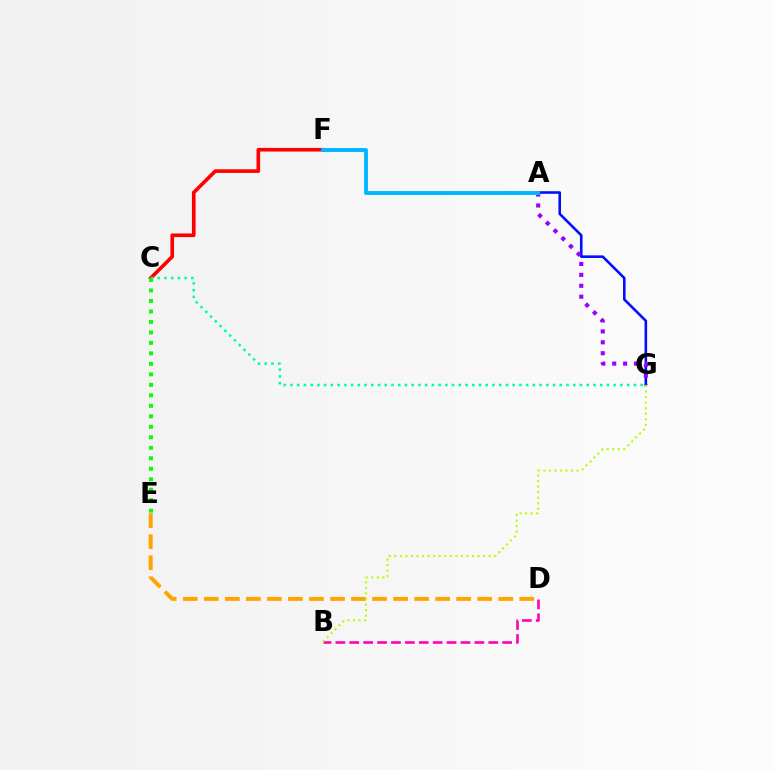{('D', 'E'): [{'color': '#ffa500', 'line_style': 'dashed', 'thickness': 2.86}], ('C', 'F'): [{'color': '#ff0000', 'line_style': 'solid', 'thickness': 2.62}], ('C', 'G'): [{'color': '#00ff9d', 'line_style': 'dotted', 'thickness': 1.83}], ('B', 'D'): [{'color': '#ff00bd', 'line_style': 'dashed', 'thickness': 1.89}], ('A', 'G'): [{'color': '#0010ff', 'line_style': 'solid', 'thickness': 1.87}, {'color': '#9b00ff', 'line_style': 'dotted', 'thickness': 2.97}], ('C', 'E'): [{'color': '#08ff00', 'line_style': 'dotted', 'thickness': 2.85}], ('B', 'G'): [{'color': '#b3ff00', 'line_style': 'dotted', 'thickness': 1.51}], ('A', 'F'): [{'color': '#00b5ff', 'line_style': 'solid', 'thickness': 2.8}]}